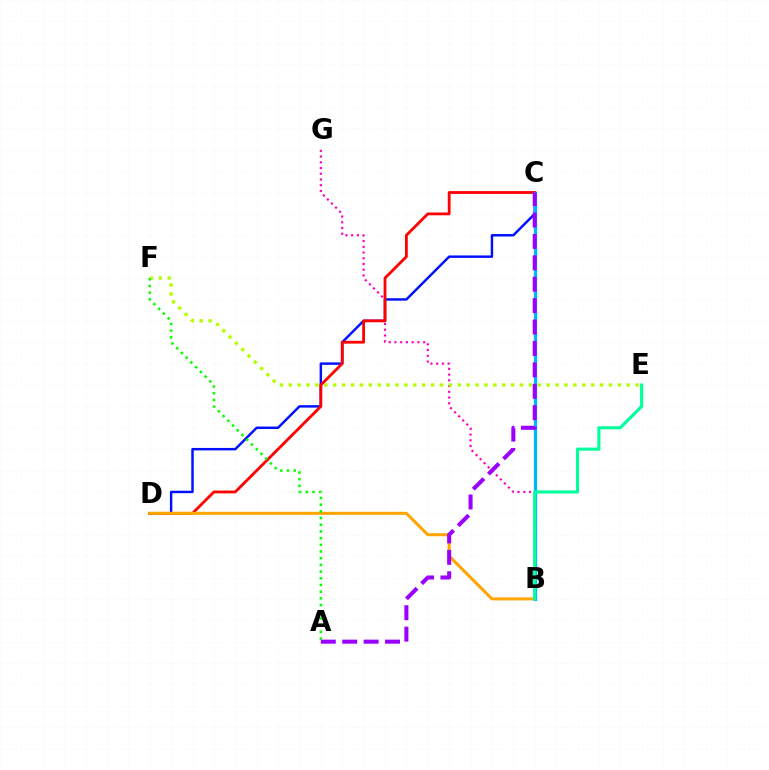{('B', 'G'): [{'color': '#ff00bd', 'line_style': 'dotted', 'thickness': 1.56}], ('C', 'D'): [{'color': '#0010ff', 'line_style': 'solid', 'thickness': 1.77}, {'color': '#ff0000', 'line_style': 'solid', 'thickness': 2.01}], ('B', 'D'): [{'color': '#ffa500', 'line_style': 'solid', 'thickness': 2.17}], ('E', 'F'): [{'color': '#b3ff00', 'line_style': 'dotted', 'thickness': 2.42}], ('B', 'C'): [{'color': '#00b5ff', 'line_style': 'solid', 'thickness': 2.36}], ('A', 'F'): [{'color': '#08ff00', 'line_style': 'dotted', 'thickness': 1.82}], ('A', 'C'): [{'color': '#9b00ff', 'line_style': 'dashed', 'thickness': 2.91}], ('B', 'E'): [{'color': '#00ff9d', 'line_style': 'solid', 'thickness': 2.25}]}